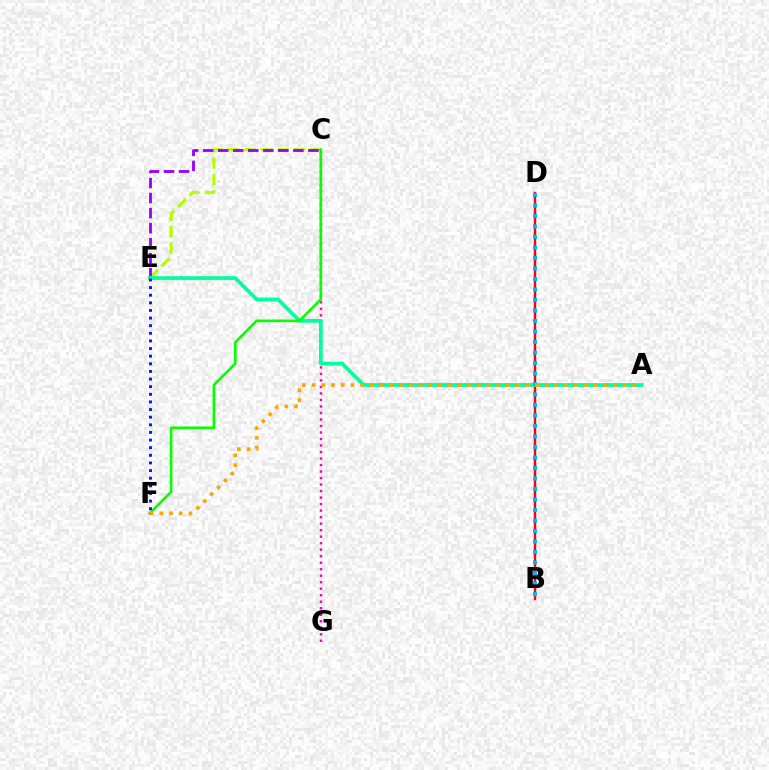{('C', 'E'): [{'color': '#b3ff00', 'line_style': 'dashed', 'thickness': 2.24}, {'color': '#9b00ff', 'line_style': 'dashed', 'thickness': 2.04}], ('C', 'G'): [{'color': '#ff00bd', 'line_style': 'dotted', 'thickness': 1.77}], ('B', 'D'): [{'color': '#ff0000', 'line_style': 'solid', 'thickness': 1.74}, {'color': '#00b5ff', 'line_style': 'dotted', 'thickness': 2.85}], ('A', 'E'): [{'color': '#00ff9d', 'line_style': 'solid', 'thickness': 2.69}], ('C', 'F'): [{'color': '#08ff00', 'line_style': 'solid', 'thickness': 1.9}], ('E', 'F'): [{'color': '#0010ff', 'line_style': 'dotted', 'thickness': 2.07}], ('A', 'F'): [{'color': '#ffa500', 'line_style': 'dotted', 'thickness': 2.64}]}